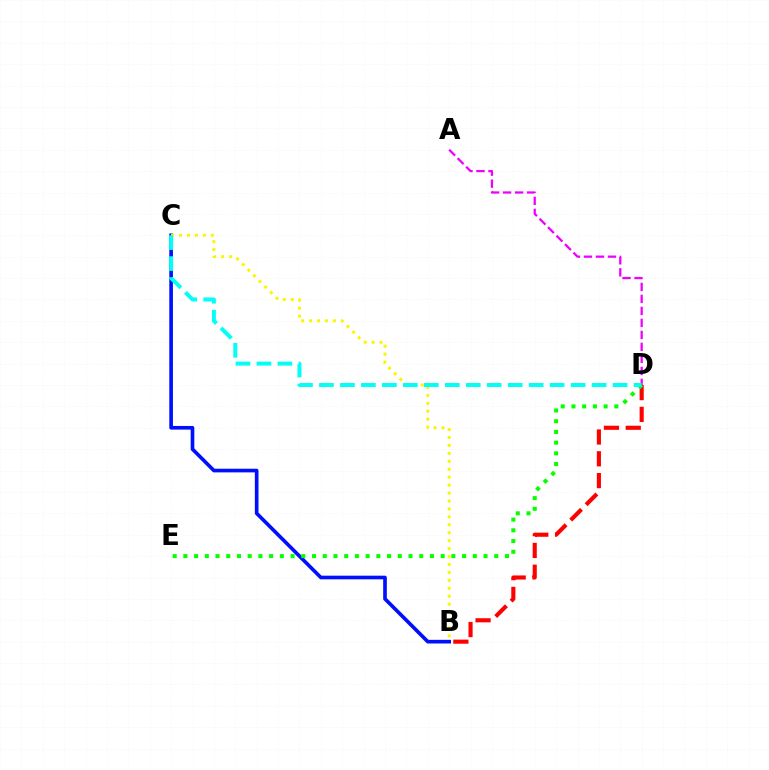{('B', 'D'): [{'color': '#ff0000', 'line_style': 'dashed', 'thickness': 2.96}], ('A', 'D'): [{'color': '#ee00ff', 'line_style': 'dashed', 'thickness': 1.63}], ('B', 'C'): [{'color': '#0010ff', 'line_style': 'solid', 'thickness': 2.63}, {'color': '#fcf500', 'line_style': 'dotted', 'thickness': 2.16}], ('D', 'E'): [{'color': '#08ff00', 'line_style': 'dotted', 'thickness': 2.91}], ('C', 'D'): [{'color': '#00fff6', 'line_style': 'dashed', 'thickness': 2.85}]}